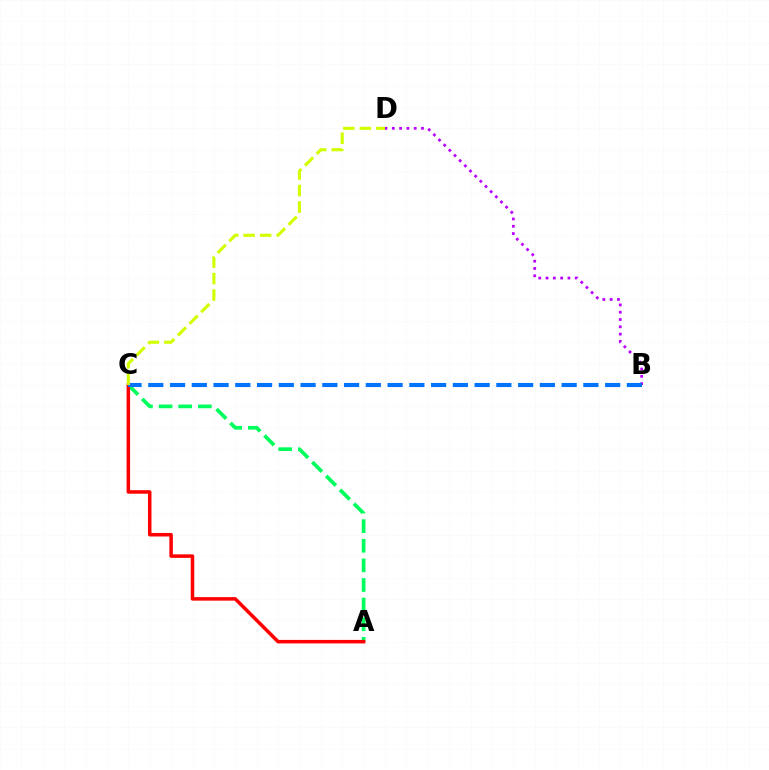{('A', 'C'): [{'color': '#00ff5c', 'line_style': 'dashed', 'thickness': 2.67}, {'color': '#ff0000', 'line_style': 'solid', 'thickness': 2.53}], ('B', 'D'): [{'color': '#b900ff', 'line_style': 'dotted', 'thickness': 1.98}], ('B', 'C'): [{'color': '#0074ff', 'line_style': 'dashed', 'thickness': 2.96}], ('C', 'D'): [{'color': '#d1ff00', 'line_style': 'dashed', 'thickness': 2.24}]}